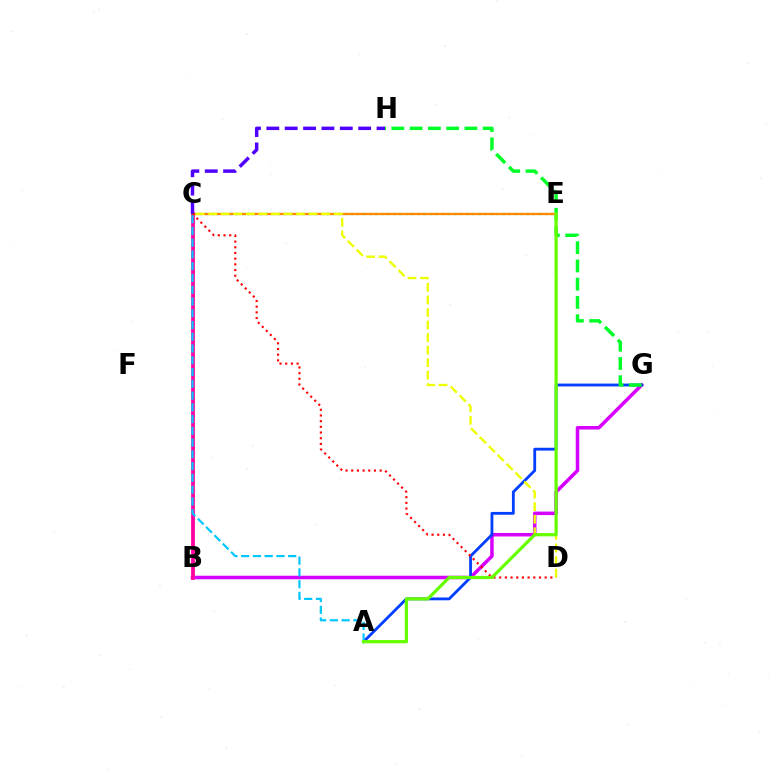{('B', 'G'): [{'color': '#d600ff', 'line_style': 'solid', 'thickness': 2.53}], ('A', 'G'): [{'color': '#003fff', 'line_style': 'solid', 'thickness': 2.03}], ('G', 'H'): [{'color': '#00ff27', 'line_style': 'dashed', 'thickness': 2.48}], ('C', 'E'): [{'color': '#00ffaf', 'line_style': 'dotted', 'thickness': 1.65}, {'color': '#ff8800', 'line_style': 'solid', 'thickness': 1.64}], ('B', 'C'): [{'color': '#ff00a0', 'line_style': 'solid', 'thickness': 2.72}], ('C', 'H'): [{'color': '#4f00ff', 'line_style': 'dashed', 'thickness': 2.5}], ('C', 'D'): [{'color': '#eeff00', 'line_style': 'dashed', 'thickness': 1.71}, {'color': '#ff0000', 'line_style': 'dotted', 'thickness': 1.55}], ('A', 'C'): [{'color': '#00c7ff', 'line_style': 'dashed', 'thickness': 1.6}], ('A', 'E'): [{'color': '#66ff00', 'line_style': 'solid', 'thickness': 2.33}]}